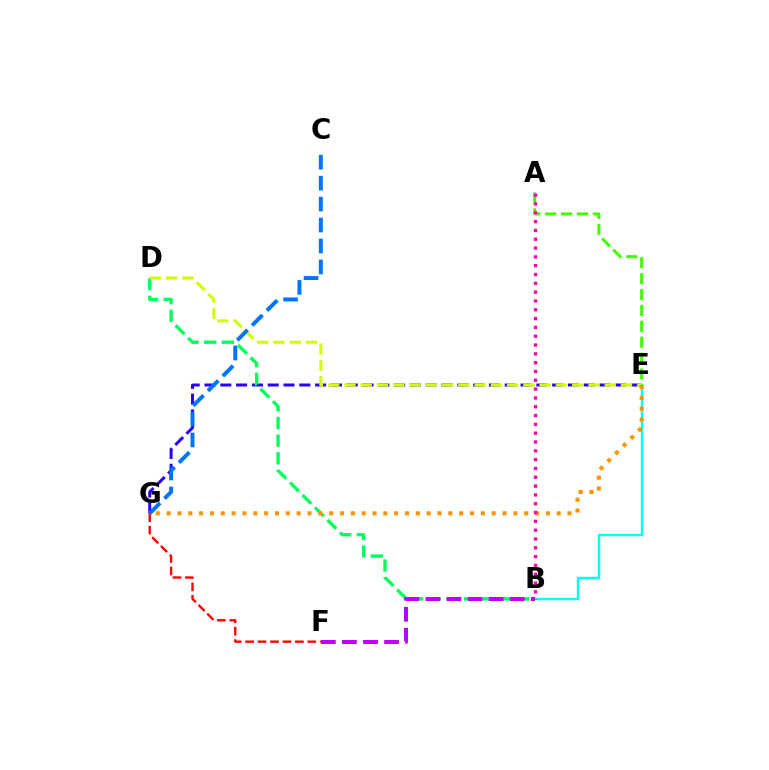{('B', 'E'): [{'color': '#00fff6', 'line_style': 'solid', 'thickness': 1.77}], ('E', 'G'): [{'color': '#2500ff', 'line_style': 'dashed', 'thickness': 2.15}, {'color': '#ff9400', 'line_style': 'dotted', 'thickness': 2.94}], ('B', 'D'): [{'color': '#00ff5c', 'line_style': 'dashed', 'thickness': 2.4}], ('B', 'F'): [{'color': '#b900ff', 'line_style': 'dashed', 'thickness': 2.86}], ('A', 'E'): [{'color': '#3dff00', 'line_style': 'dashed', 'thickness': 2.16}], ('D', 'E'): [{'color': '#d1ff00', 'line_style': 'dashed', 'thickness': 2.21}], ('C', 'G'): [{'color': '#0074ff', 'line_style': 'dashed', 'thickness': 2.84}], ('A', 'B'): [{'color': '#ff00ac', 'line_style': 'dotted', 'thickness': 2.4}], ('F', 'G'): [{'color': '#ff0000', 'line_style': 'dashed', 'thickness': 1.69}]}